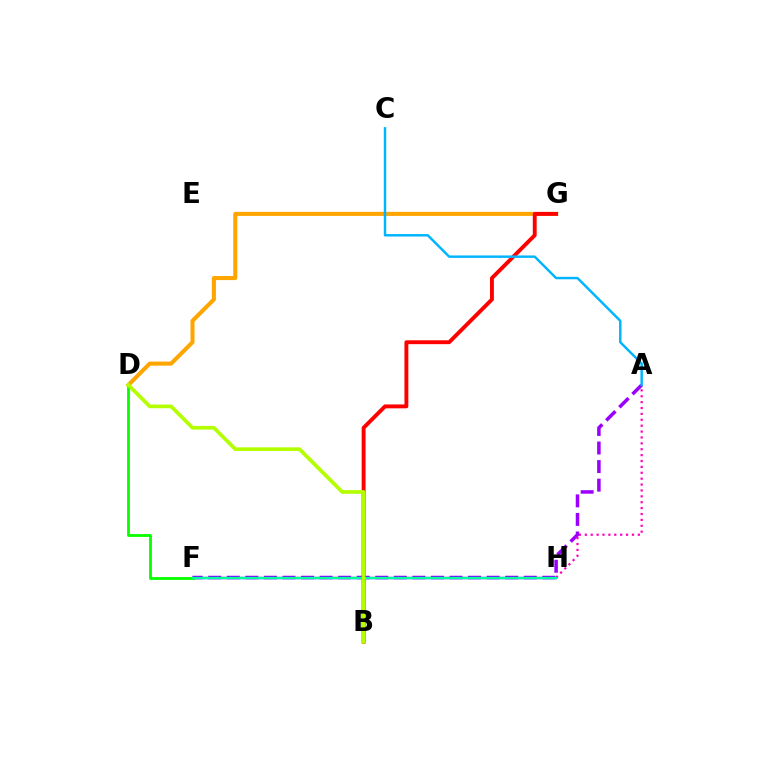{('A', 'F'): [{'color': '#9b00ff', 'line_style': 'dashed', 'thickness': 2.52}], ('D', 'G'): [{'color': '#ffa500', 'line_style': 'solid', 'thickness': 2.92}], ('B', 'G'): [{'color': '#ff0000', 'line_style': 'solid', 'thickness': 2.8}], ('A', 'H'): [{'color': '#ff00bd', 'line_style': 'dotted', 'thickness': 1.6}], ('F', 'H'): [{'color': '#0010ff', 'line_style': 'solid', 'thickness': 1.67}, {'color': '#00ff9d', 'line_style': 'solid', 'thickness': 1.64}], ('D', 'F'): [{'color': '#08ff00', 'line_style': 'solid', 'thickness': 2.04}], ('A', 'C'): [{'color': '#00b5ff', 'line_style': 'solid', 'thickness': 1.76}], ('B', 'D'): [{'color': '#b3ff00', 'line_style': 'solid', 'thickness': 2.65}]}